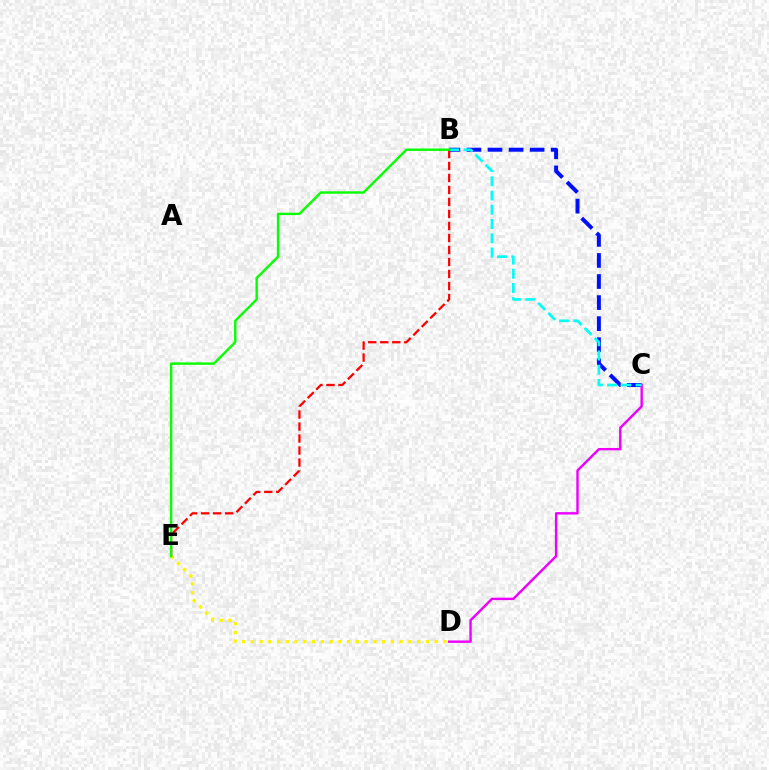{('B', 'C'): [{'color': '#0010ff', 'line_style': 'dashed', 'thickness': 2.86}, {'color': '#00fff6', 'line_style': 'dashed', 'thickness': 1.93}], ('C', 'D'): [{'color': '#ee00ff', 'line_style': 'solid', 'thickness': 1.73}], ('D', 'E'): [{'color': '#fcf500', 'line_style': 'dotted', 'thickness': 2.38}], ('B', 'E'): [{'color': '#ff0000', 'line_style': 'dashed', 'thickness': 1.63}, {'color': '#08ff00', 'line_style': 'solid', 'thickness': 1.73}]}